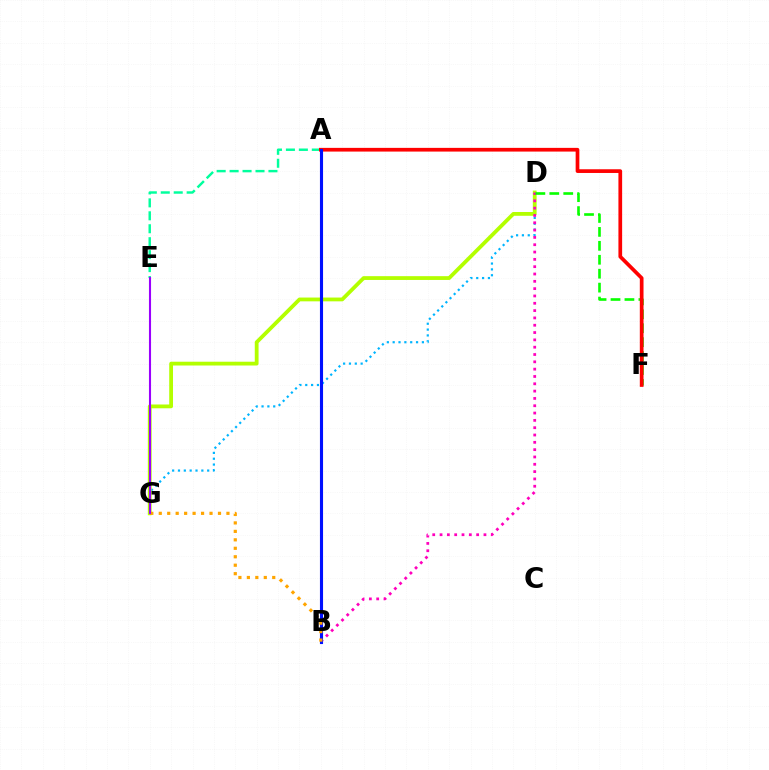{('D', 'G'): [{'color': '#00b5ff', 'line_style': 'dotted', 'thickness': 1.59}, {'color': '#b3ff00', 'line_style': 'solid', 'thickness': 2.73}], ('A', 'E'): [{'color': '#00ff9d', 'line_style': 'dashed', 'thickness': 1.76}], ('B', 'D'): [{'color': '#ff00bd', 'line_style': 'dotted', 'thickness': 1.99}], ('D', 'F'): [{'color': '#08ff00', 'line_style': 'dashed', 'thickness': 1.89}], ('A', 'F'): [{'color': '#ff0000', 'line_style': 'solid', 'thickness': 2.67}], ('A', 'B'): [{'color': '#0010ff', 'line_style': 'solid', 'thickness': 2.24}], ('B', 'G'): [{'color': '#ffa500', 'line_style': 'dotted', 'thickness': 2.3}], ('E', 'G'): [{'color': '#9b00ff', 'line_style': 'solid', 'thickness': 1.51}]}